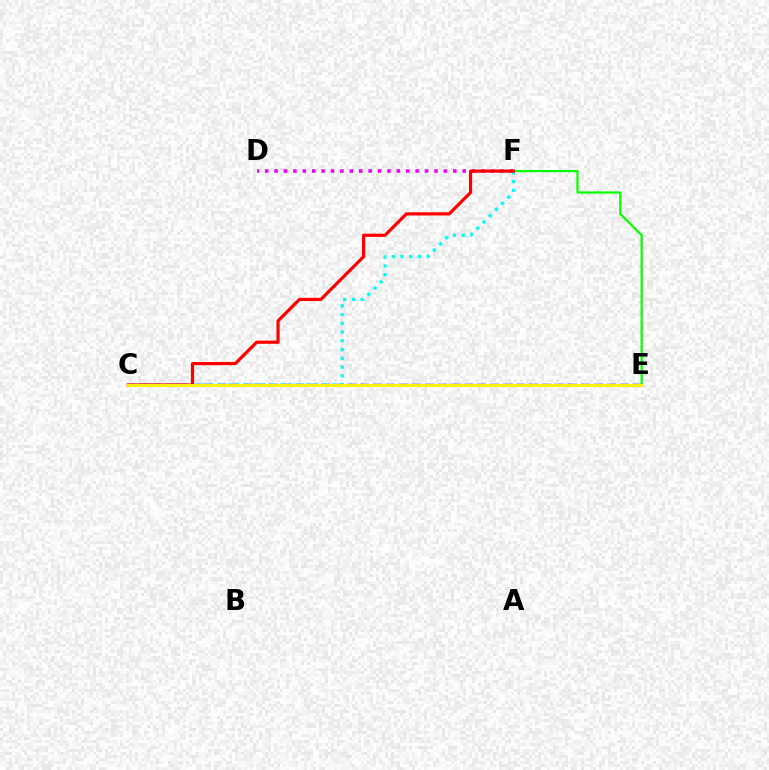{('C', 'E'): [{'color': '#0010ff', 'line_style': 'dashed', 'thickness': 1.77}, {'color': '#fcf500', 'line_style': 'solid', 'thickness': 2.11}], ('E', 'F'): [{'color': '#08ff00', 'line_style': 'solid', 'thickness': 1.6}], ('D', 'F'): [{'color': '#ee00ff', 'line_style': 'dotted', 'thickness': 2.56}], ('C', 'F'): [{'color': '#00fff6', 'line_style': 'dotted', 'thickness': 2.38}, {'color': '#ff0000', 'line_style': 'solid', 'thickness': 2.3}]}